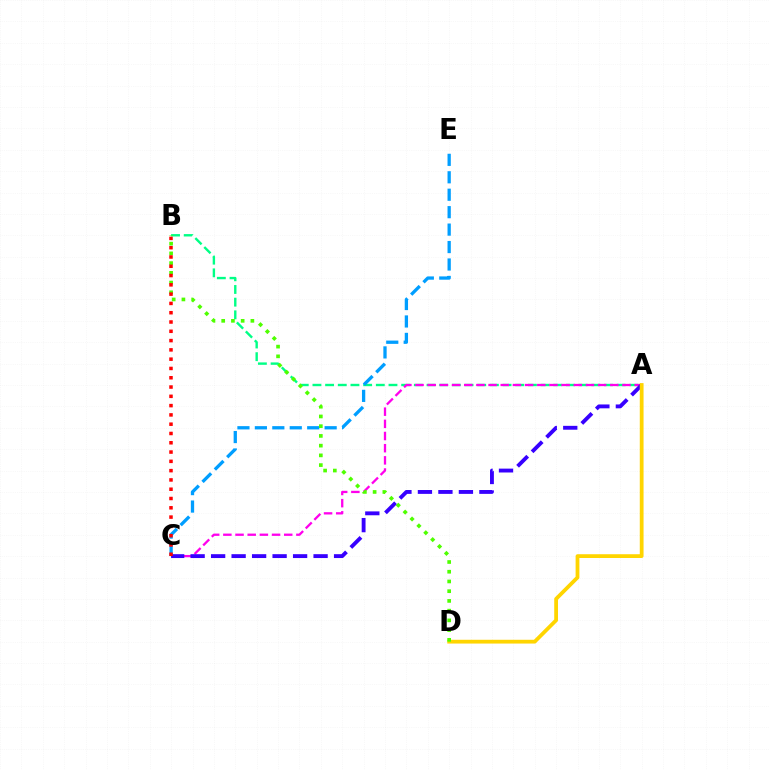{('A', 'B'): [{'color': '#00ff86', 'line_style': 'dashed', 'thickness': 1.72}], ('C', 'E'): [{'color': '#009eff', 'line_style': 'dashed', 'thickness': 2.37}], ('A', 'C'): [{'color': '#ff00ed', 'line_style': 'dashed', 'thickness': 1.65}, {'color': '#3700ff', 'line_style': 'dashed', 'thickness': 2.78}], ('A', 'D'): [{'color': '#ffd500', 'line_style': 'solid', 'thickness': 2.72}], ('B', 'D'): [{'color': '#4fff00', 'line_style': 'dotted', 'thickness': 2.64}], ('B', 'C'): [{'color': '#ff0000', 'line_style': 'dotted', 'thickness': 2.52}]}